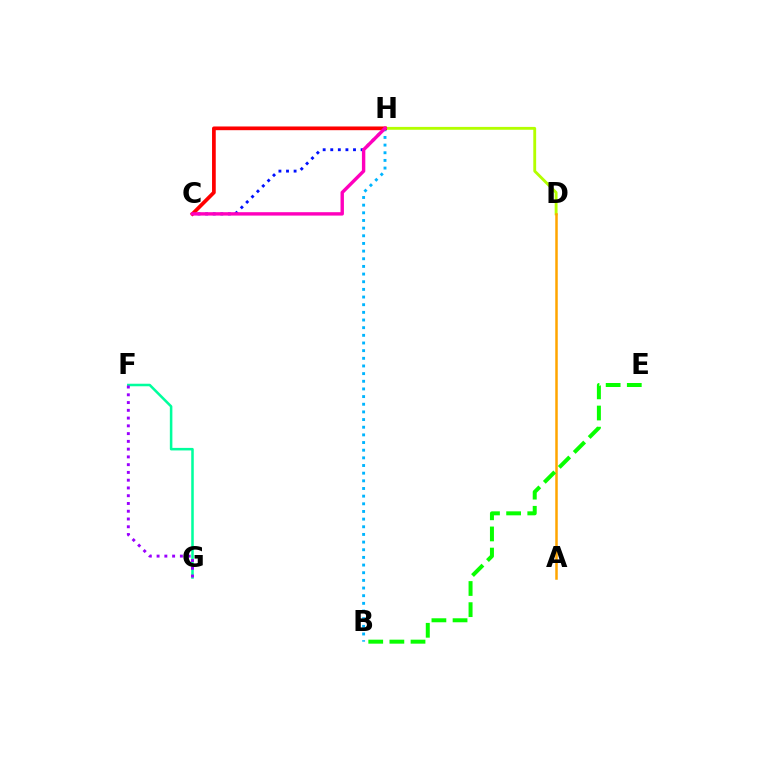{('D', 'H'): [{'color': '#b3ff00', 'line_style': 'solid', 'thickness': 2.05}], ('C', 'H'): [{'color': '#0010ff', 'line_style': 'dotted', 'thickness': 2.06}, {'color': '#ff0000', 'line_style': 'solid', 'thickness': 2.67}, {'color': '#ff00bd', 'line_style': 'solid', 'thickness': 2.45}], ('B', 'H'): [{'color': '#00b5ff', 'line_style': 'dotted', 'thickness': 2.08}], ('A', 'D'): [{'color': '#ffa500', 'line_style': 'solid', 'thickness': 1.8}], ('F', 'G'): [{'color': '#00ff9d', 'line_style': 'solid', 'thickness': 1.83}, {'color': '#9b00ff', 'line_style': 'dotted', 'thickness': 2.11}], ('B', 'E'): [{'color': '#08ff00', 'line_style': 'dashed', 'thickness': 2.87}]}